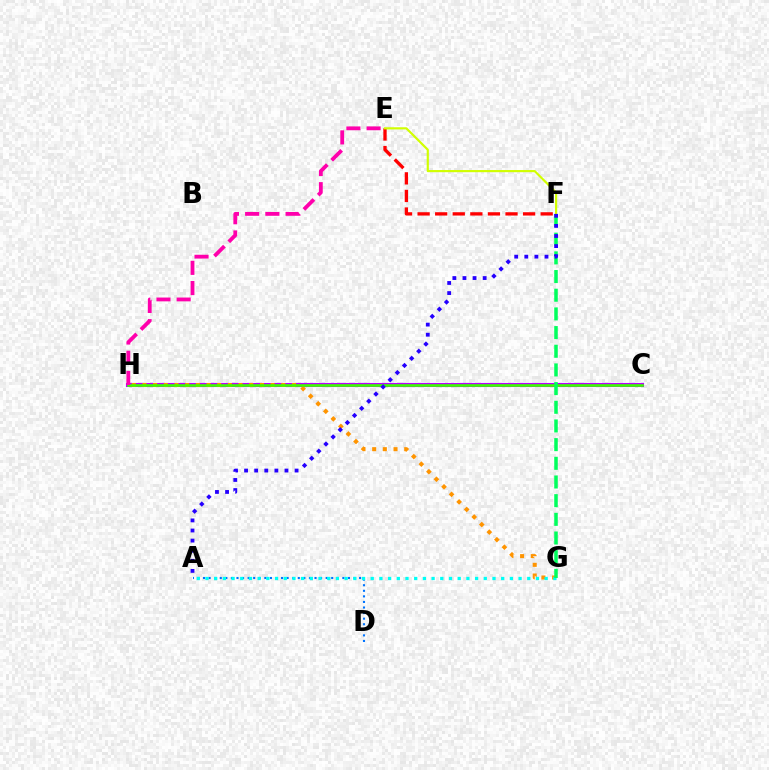{('C', 'H'): [{'color': '#b900ff', 'line_style': 'solid', 'thickness': 2.96}, {'color': '#3dff00', 'line_style': 'solid', 'thickness': 1.88}], ('G', 'H'): [{'color': '#ff9400', 'line_style': 'dotted', 'thickness': 2.9}], ('A', 'D'): [{'color': '#0074ff', 'line_style': 'dotted', 'thickness': 1.51}], ('A', 'G'): [{'color': '#00fff6', 'line_style': 'dotted', 'thickness': 2.36}], ('E', 'H'): [{'color': '#ff00ac', 'line_style': 'dashed', 'thickness': 2.75}], ('F', 'G'): [{'color': '#00ff5c', 'line_style': 'dashed', 'thickness': 2.54}], ('E', 'F'): [{'color': '#ff0000', 'line_style': 'dashed', 'thickness': 2.39}, {'color': '#d1ff00', 'line_style': 'solid', 'thickness': 1.56}], ('A', 'F'): [{'color': '#2500ff', 'line_style': 'dotted', 'thickness': 2.74}]}